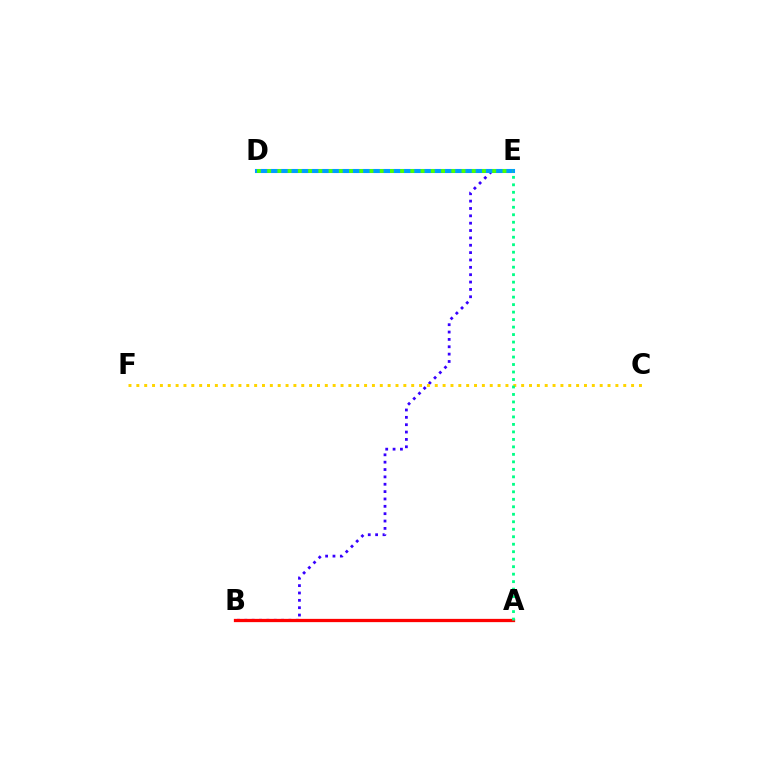{('D', 'E'): [{'color': '#ff00ed', 'line_style': 'solid', 'thickness': 2.61}, {'color': '#009eff', 'line_style': 'solid', 'thickness': 2.93}, {'color': '#4fff00', 'line_style': 'dotted', 'thickness': 2.78}], ('B', 'E'): [{'color': '#3700ff', 'line_style': 'dotted', 'thickness': 2.0}], ('C', 'F'): [{'color': '#ffd500', 'line_style': 'dotted', 'thickness': 2.13}], ('A', 'B'): [{'color': '#ff0000', 'line_style': 'solid', 'thickness': 2.35}], ('A', 'E'): [{'color': '#00ff86', 'line_style': 'dotted', 'thickness': 2.03}]}